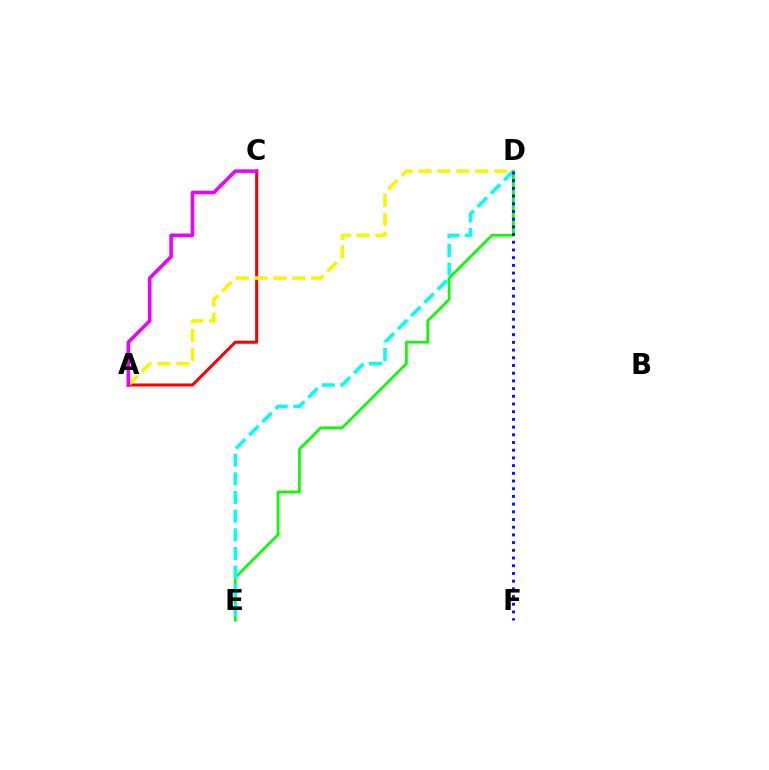{('D', 'E'): [{'color': '#08ff00', 'line_style': 'solid', 'thickness': 1.96}, {'color': '#00fff6', 'line_style': 'dashed', 'thickness': 2.54}], ('A', 'C'): [{'color': '#ff0000', 'line_style': 'solid', 'thickness': 2.19}, {'color': '#ee00ff', 'line_style': 'solid', 'thickness': 2.58}], ('A', 'D'): [{'color': '#fcf500', 'line_style': 'dashed', 'thickness': 2.57}], ('D', 'F'): [{'color': '#0010ff', 'line_style': 'dotted', 'thickness': 2.09}]}